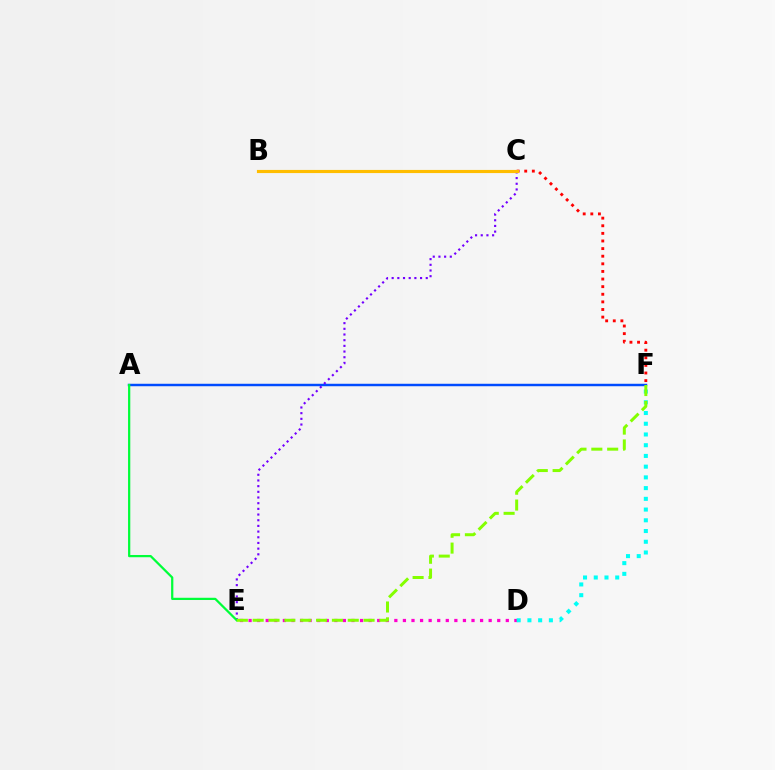{('C', 'F'): [{'color': '#ff0000', 'line_style': 'dotted', 'thickness': 2.07}], ('A', 'F'): [{'color': '#004bff', 'line_style': 'solid', 'thickness': 1.77}], ('C', 'E'): [{'color': '#7200ff', 'line_style': 'dotted', 'thickness': 1.54}], ('D', 'E'): [{'color': '#ff00cf', 'line_style': 'dotted', 'thickness': 2.33}], ('D', 'F'): [{'color': '#00fff6', 'line_style': 'dotted', 'thickness': 2.91}], ('B', 'C'): [{'color': '#ffbd00', 'line_style': 'solid', 'thickness': 2.26}], ('A', 'E'): [{'color': '#00ff39', 'line_style': 'solid', 'thickness': 1.61}], ('E', 'F'): [{'color': '#84ff00', 'line_style': 'dashed', 'thickness': 2.15}]}